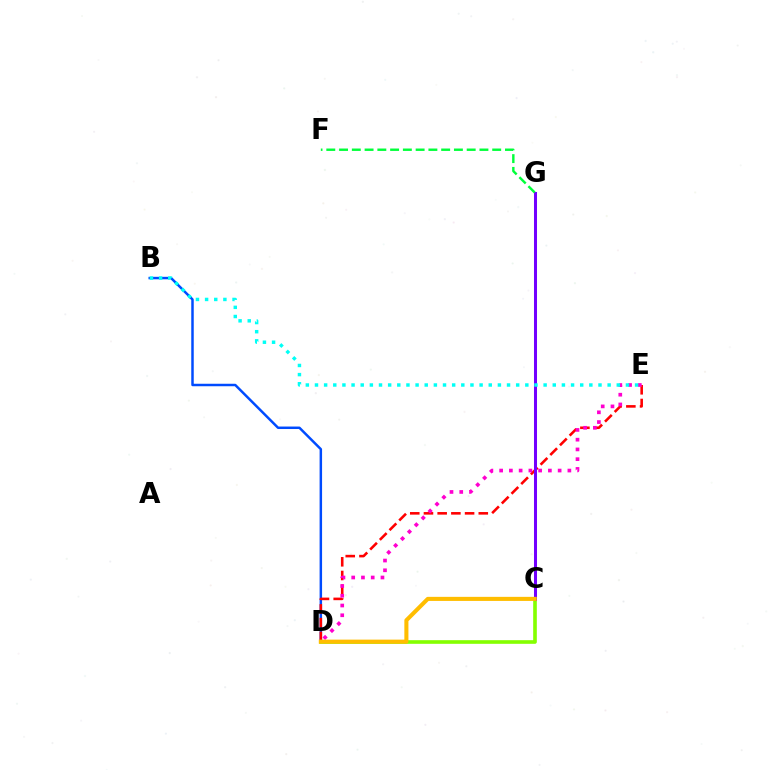{('B', 'D'): [{'color': '#004bff', 'line_style': 'solid', 'thickness': 1.79}], ('C', 'D'): [{'color': '#84ff00', 'line_style': 'solid', 'thickness': 2.62}, {'color': '#ffbd00', 'line_style': 'solid', 'thickness': 2.93}], ('D', 'E'): [{'color': '#ff0000', 'line_style': 'dashed', 'thickness': 1.86}, {'color': '#ff00cf', 'line_style': 'dotted', 'thickness': 2.65}], ('C', 'G'): [{'color': '#7200ff', 'line_style': 'solid', 'thickness': 2.18}], ('F', 'G'): [{'color': '#00ff39', 'line_style': 'dashed', 'thickness': 1.73}], ('B', 'E'): [{'color': '#00fff6', 'line_style': 'dotted', 'thickness': 2.48}]}